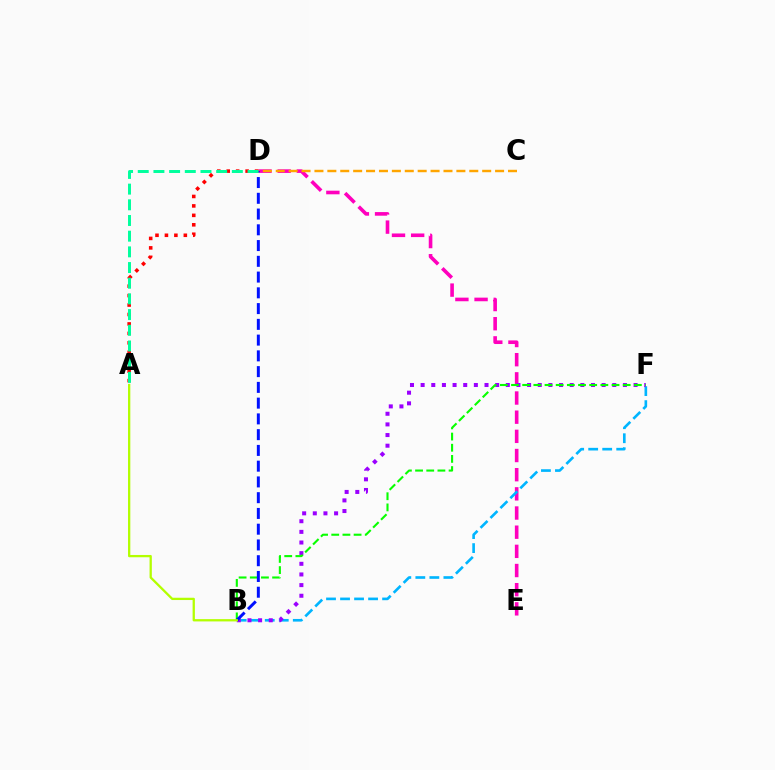{('D', 'E'): [{'color': '#ff00bd', 'line_style': 'dashed', 'thickness': 2.6}], ('C', 'D'): [{'color': '#ffa500', 'line_style': 'dashed', 'thickness': 1.75}], ('B', 'F'): [{'color': '#00b5ff', 'line_style': 'dashed', 'thickness': 1.9}, {'color': '#9b00ff', 'line_style': 'dotted', 'thickness': 2.89}, {'color': '#08ff00', 'line_style': 'dashed', 'thickness': 1.52}], ('A', 'D'): [{'color': '#ff0000', 'line_style': 'dotted', 'thickness': 2.57}, {'color': '#00ff9d', 'line_style': 'dashed', 'thickness': 2.13}], ('B', 'D'): [{'color': '#0010ff', 'line_style': 'dashed', 'thickness': 2.14}], ('A', 'B'): [{'color': '#b3ff00', 'line_style': 'solid', 'thickness': 1.65}]}